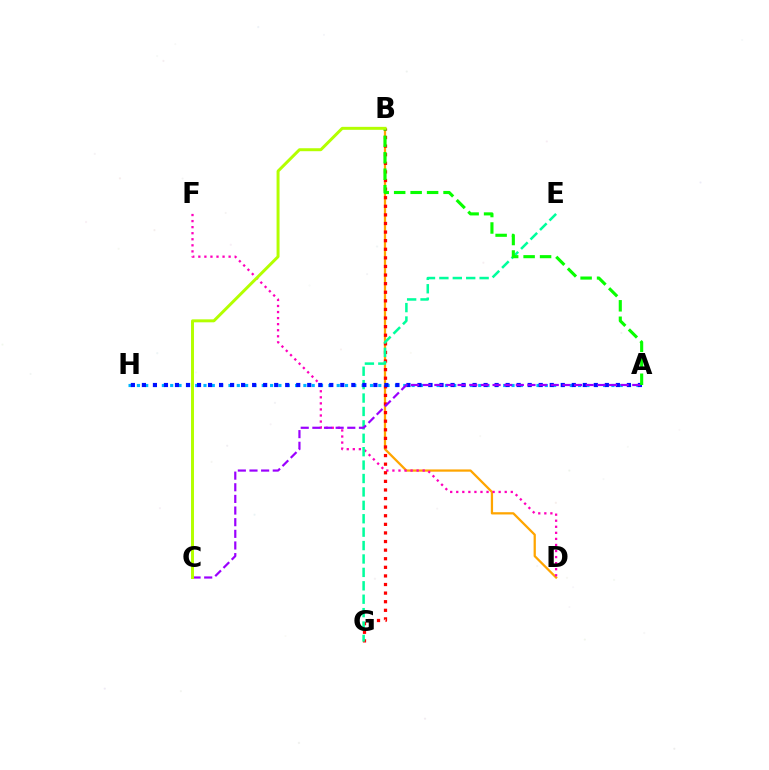{('B', 'D'): [{'color': '#ffa500', 'line_style': 'solid', 'thickness': 1.63}], ('D', 'F'): [{'color': '#ff00bd', 'line_style': 'dotted', 'thickness': 1.65}], ('B', 'G'): [{'color': '#ff0000', 'line_style': 'dotted', 'thickness': 2.34}], ('E', 'G'): [{'color': '#00ff9d', 'line_style': 'dashed', 'thickness': 1.82}], ('A', 'H'): [{'color': '#00b5ff', 'line_style': 'dotted', 'thickness': 2.26}, {'color': '#0010ff', 'line_style': 'dotted', 'thickness': 2.99}], ('A', 'C'): [{'color': '#9b00ff', 'line_style': 'dashed', 'thickness': 1.58}], ('A', 'B'): [{'color': '#08ff00', 'line_style': 'dashed', 'thickness': 2.24}], ('B', 'C'): [{'color': '#b3ff00', 'line_style': 'solid', 'thickness': 2.13}]}